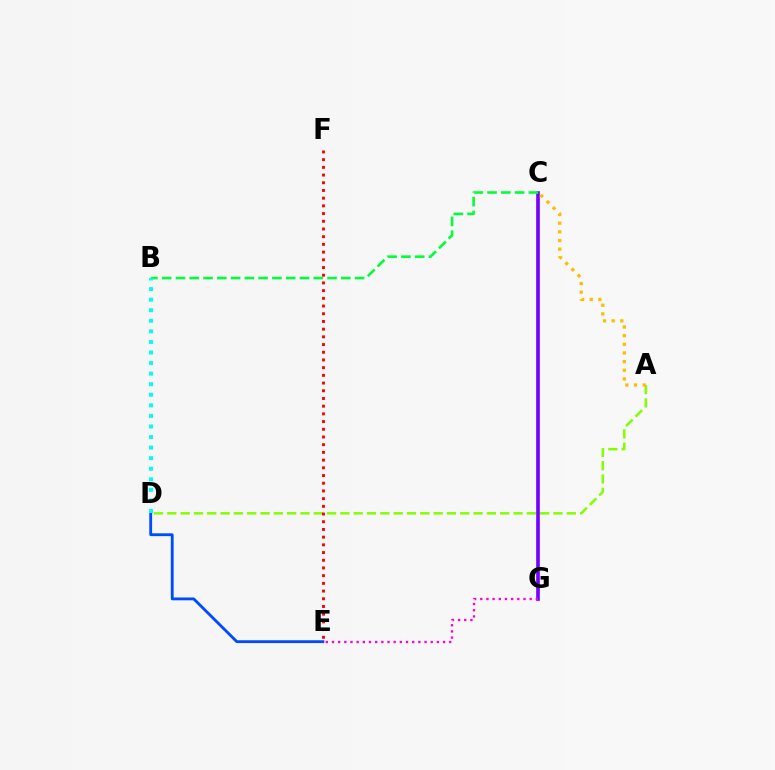{('C', 'G'): [{'color': '#7200ff', 'line_style': 'solid', 'thickness': 2.62}], ('D', 'E'): [{'color': '#004bff', 'line_style': 'solid', 'thickness': 2.03}], ('B', 'C'): [{'color': '#00ff39', 'line_style': 'dashed', 'thickness': 1.87}], ('A', 'D'): [{'color': '#84ff00', 'line_style': 'dashed', 'thickness': 1.81}], ('E', 'F'): [{'color': '#ff0000', 'line_style': 'dotted', 'thickness': 2.09}], ('E', 'G'): [{'color': '#ff00cf', 'line_style': 'dotted', 'thickness': 1.68}], ('A', 'C'): [{'color': '#ffbd00', 'line_style': 'dotted', 'thickness': 2.35}], ('B', 'D'): [{'color': '#00fff6', 'line_style': 'dotted', 'thickness': 2.87}]}